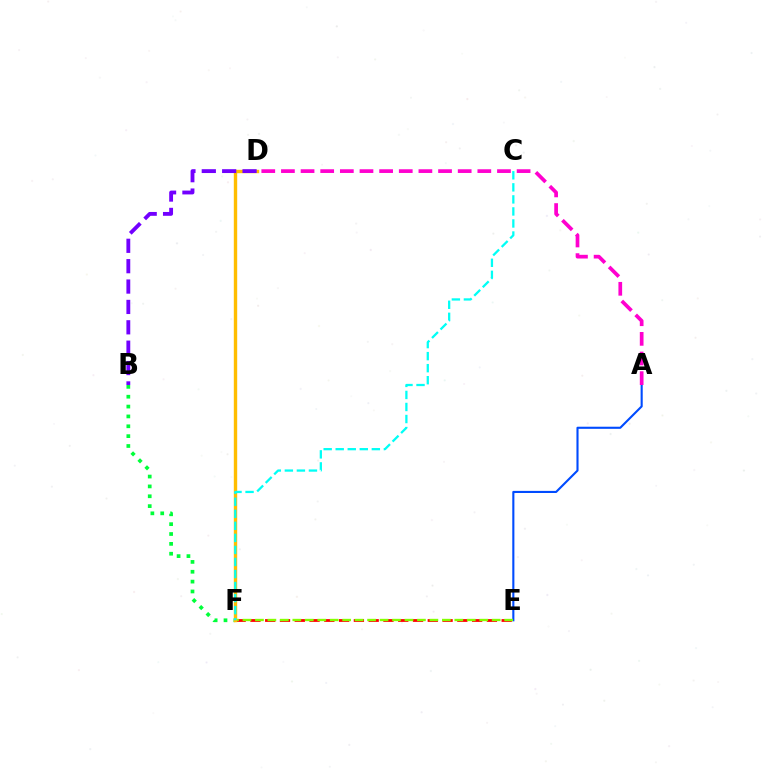{('E', 'F'): [{'color': '#ff0000', 'line_style': 'dashed', 'thickness': 2.01}, {'color': '#84ff00', 'line_style': 'dashed', 'thickness': 1.69}], ('A', 'E'): [{'color': '#004bff', 'line_style': 'solid', 'thickness': 1.52}], ('B', 'F'): [{'color': '#00ff39', 'line_style': 'dotted', 'thickness': 2.68}], ('D', 'F'): [{'color': '#ffbd00', 'line_style': 'solid', 'thickness': 2.44}], ('C', 'F'): [{'color': '#00fff6', 'line_style': 'dashed', 'thickness': 1.64}], ('A', 'D'): [{'color': '#ff00cf', 'line_style': 'dashed', 'thickness': 2.67}], ('B', 'D'): [{'color': '#7200ff', 'line_style': 'dashed', 'thickness': 2.77}]}